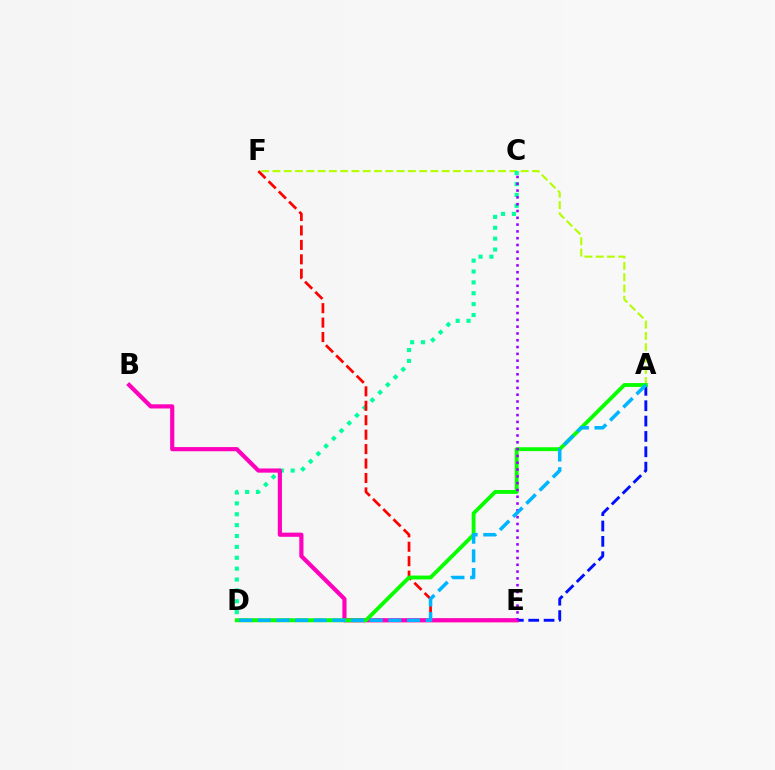{('D', 'E'): [{'color': '#ffa500', 'line_style': 'solid', 'thickness': 2.29}], ('A', 'F'): [{'color': '#b3ff00', 'line_style': 'dashed', 'thickness': 1.53}], ('A', 'D'): [{'color': '#0010ff', 'line_style': 'dashed', 'thickness': 2.09}, {'color': '#08ff00', 'line_style': 'solid', 'thickness': 2.78}, {'color': '#00b5ff', 'line_style': 'dashed', 'thickness': 2.53}], ('C', 'D'): [{'color': '#00ff9d', 'line_style': 'dotted', 'thickness': 2.96}], ('E', 'F'): [{'color': '#ff0000', 'line_style': 'dashed', 'thickness': 1.96}], ('B', 'E'): [{'color': '#ff00bd', 'line_style': 'solid', 'thickness': 3.0}], ('C', 'E'): [{'color': '#9b00ff', 'line_style': 'dotted', 'thickness': 1.85}]}